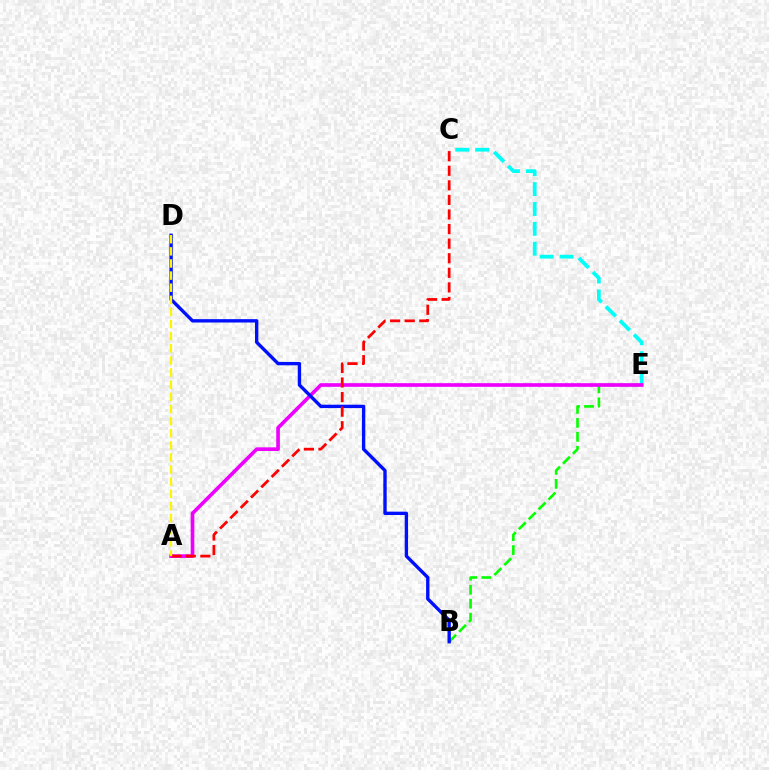{('B', 'E'): [{'color': '#08ff00', 'line_style': 'dashed', 'thickness': 1.9}], ('C', 'E'): [{'color': '#00fff6', 'line_style': 'dashed', 'thickness': 2.7}], ('A', 'E'): [{'color': '#ee00ff', 'line_style': 'solid', 'thickness': 2.64}], ('B', 'D'): [{'color': '#0010ff', 'line_style': 'solid', 'thickness': 2.42}], ('A', 'C'): [{'color': '#ff0000', 'line_style': 'dashed', 'thickness': 1.98}], ('A', 'D'): [{'color': '#fcf500', 'line_style': 'dashed', 'thickness': 1.65}]}